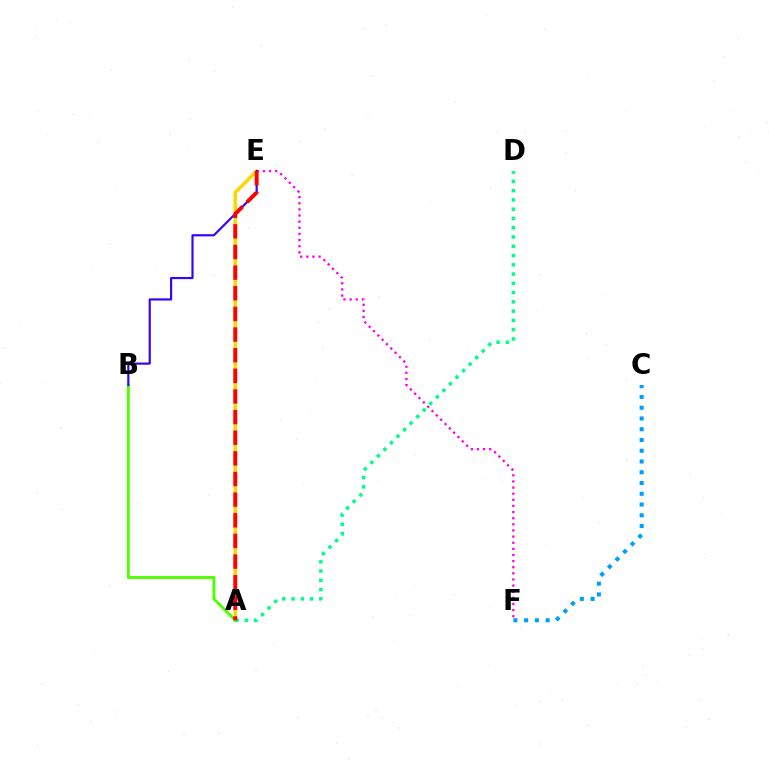{('A', 'E'): [{'color': '#ffd500', 'line_style': 'solid', 'thickness': 2.54}, {'color': '#ff0000', 'line_style': 'dashed', 'thickness': 2.8}], ('A', 'B'): [{'color': '#4fff00', 'line_style': 'solid', 'thickness': 2.09}], ('C', 'F'): [{'color': '#009eff', 'line_style': 'dotted', 'thickness': 2.92}], ('E', 'F'): [{'color': '#ff00ed', 'line_style': 'dotted', 'thickness': 1.66}], ('A', 'D'): [{'color': '#00ff86', 'line_style': 'dotted', 'thickness': 2.52}], ('B', 'E'): [{'color': '#3700ff', 'line_style': 'solid', 'thickness': 1.56}]}